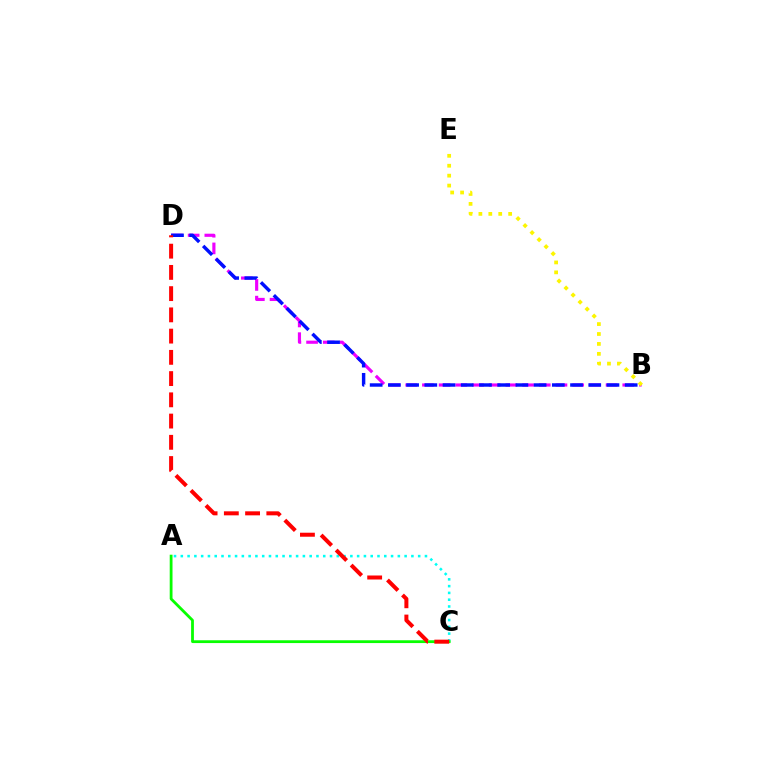{('A', 'C'): [{'color': '#00fff6', 'line_style': 'dotted', 'thickness': 1.84}, {'color': '#08ff00', 'line_style': 'solid', 'thickness': 2.01}], ('B', 'D'): [{'color': '#ee00ff', 'line_style': 'dashed', 'thickness': 2.27}, {'color': '#0010ff', 'line_style': 'dashed', 'thickness': 2.47}], ('B', 'E'): [{'color': '#fcf500', 'line_style': 'dotted', 'thickness': 2.7}], ('C', 'D'): [{'color': '#ff0000', 'line_style': 'dashed', 'thickness': 2.89}]}